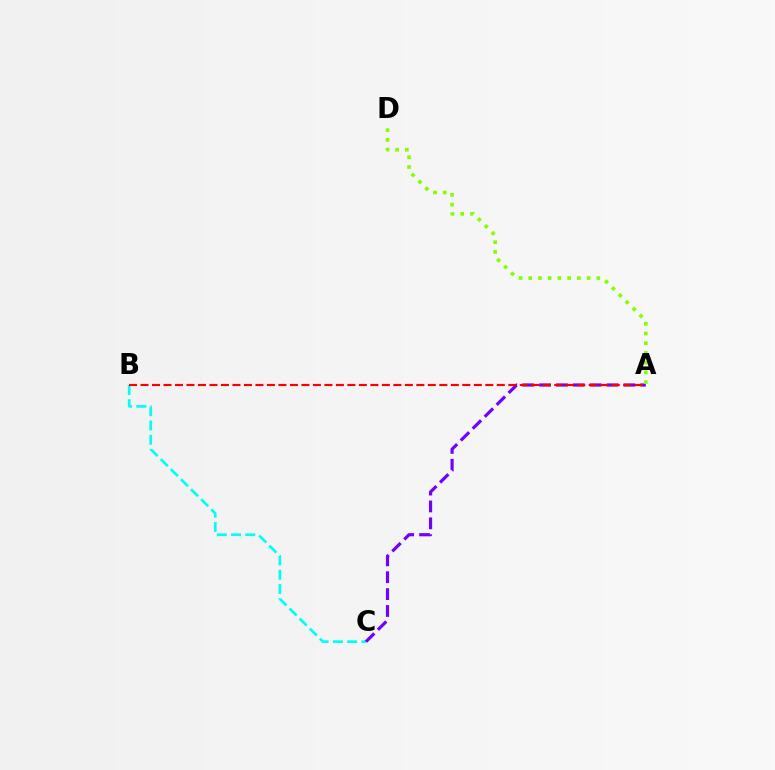{('B', 'C'): [{'color': '#00fff6', 'line_style': 'dashed', 'thickness': 1.94}], ('A', 'C'): [{'color': '#7200ff', 'line_style': 'dashed', 'thickness': 2.29}], ('A', 'D'): [{'color': '#84ff00', 'line_style': 'dotted', 'thickness': 2.64}], ('A', 'B'): [{'color': '#ff0000', 'line_style': 'dashed', 'thickness': 1.56}]}